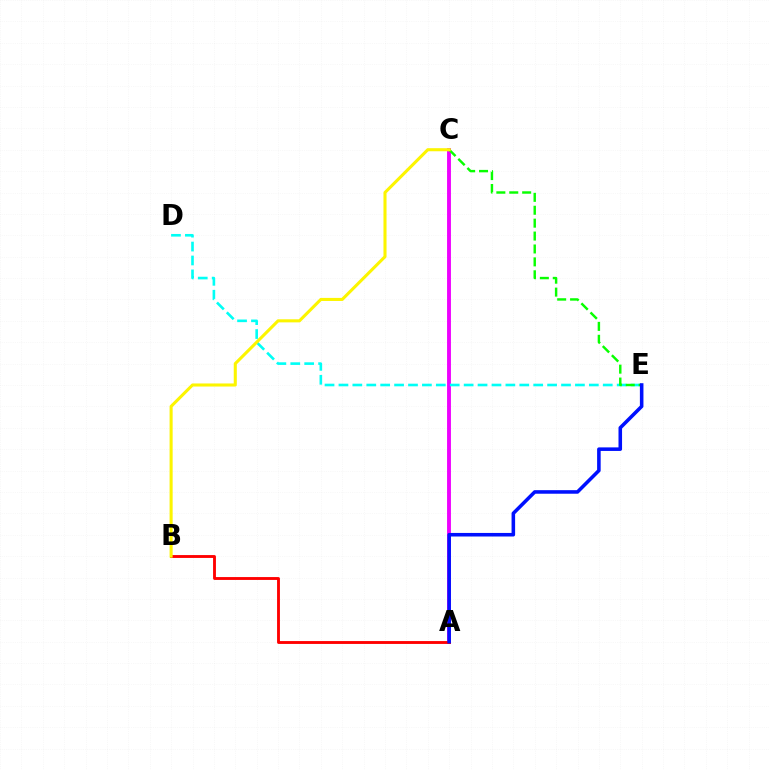{('A', 'C'): [{'color': '#ee00ff', 'line_style': 'solid', 'thickness': 2.79}], ('A', 'B'): [{'color': '#ff0000', 'line_style': 'solid', 'thickness': 2.06}], ('D', 'E'): [{'color': '#00fff6', 'line_style': 'dashed', 'thickness': 1.89}], ('C', 'E'): [{'color': '#08ff00', 'line_style': 'dashed', 'thickness': 1.75}], ('A', 'E'): [{'color': '#0010ff', 'line_style': 'solid', 'thickness': 2.56}], ('B', 'C'): [{'color': '#fcf500', 'line_style': 'solid', 'thickness': 2.21}]}